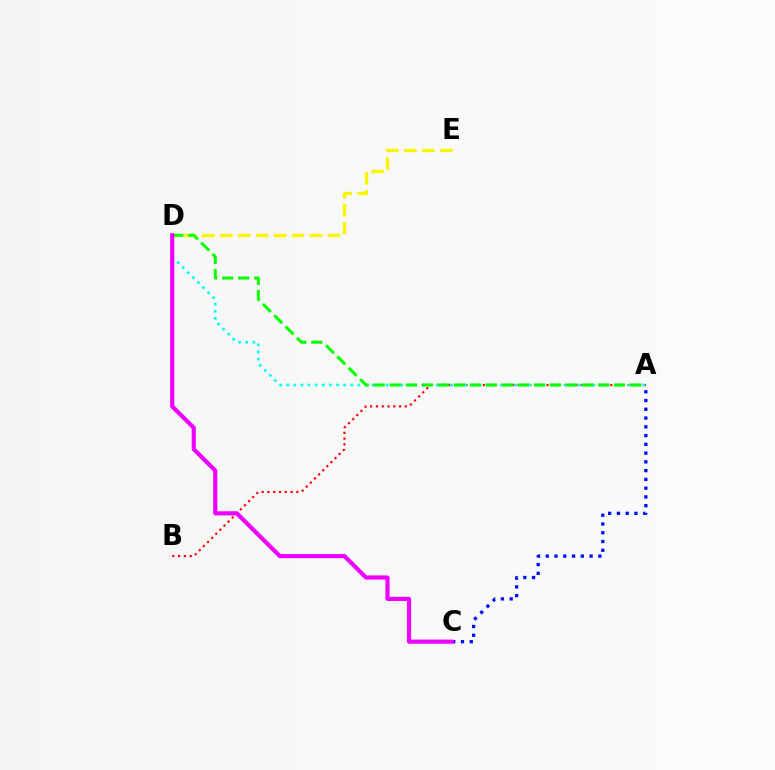{('A', 'B'): [{'color': '#ff0000', 'line_style': 'dotted', 'thickness': 1.57}], ('A', 'D'): [{'color': '#00fff6', 'line_style': 'dotted', 'thickness': 1.93}, {'color': '#08ff00', 'line_style': 'dashed', 'thickness': 2.18}], ('D', 'E'): [{'color': '#fcf500', 'line_style': 'dashed', 'thickness': 2.44}], ('A', 'C'): [{'color': '#0010ff', 'line_style': 'dotted', 'thickness': 2.38}], ('C', 'D'): [{'color': '#ee00ff', 'line_style': 'solid', 'thickness': 3.0}]}